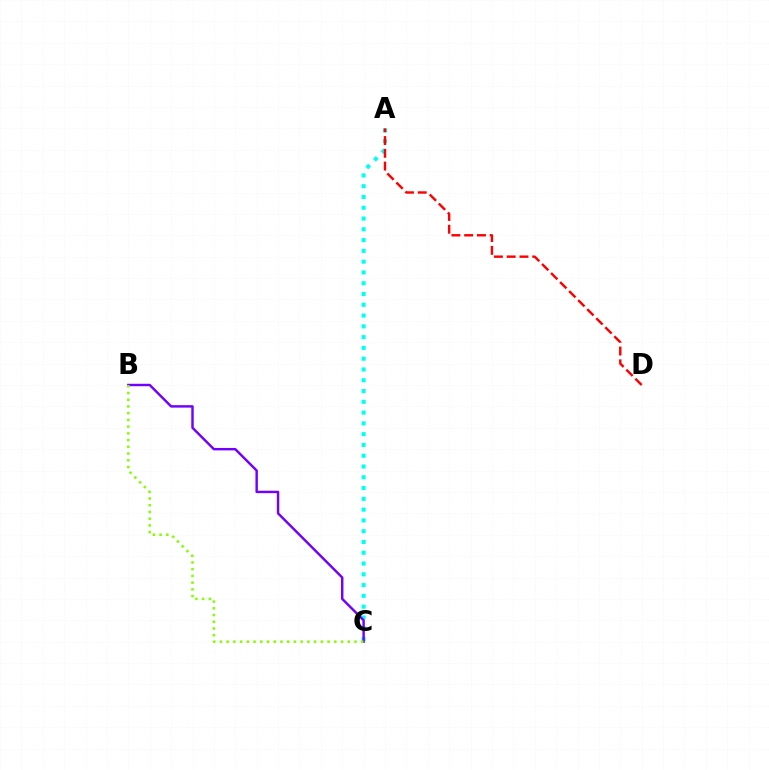{('A', 'C'): [{'color': '#00fff6', 'line_style': 'dotted', 'thickness': 2.93}], ('A', 'D'): [{'color': '#ff0000', 'line_style': 'dashed', 'thickness': 1.74}], ('B', 'C'): [{'color': '#7200ff', 'line_style': 'solid', 'thickness': 1.76}, {'color': '#84ff00', 'line_style': 'dotted', 'thickness': 1.83}]}